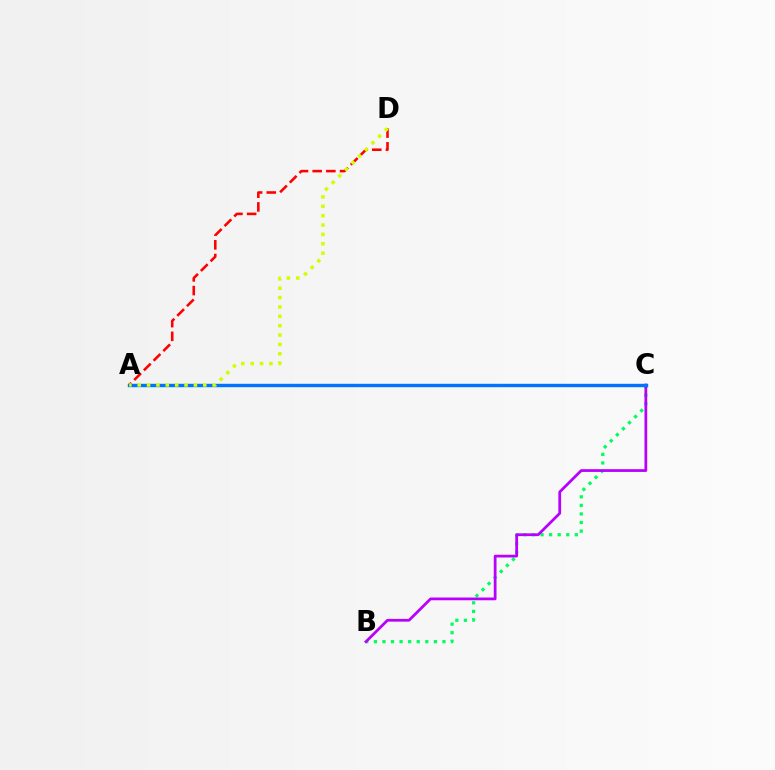{('B', 'C'): [{'color': '#00ff5c', 'line_style': 'dotted', 'thickness': 2.33}, {'color': '#b900ff', 'line_style': 'solid', 'thickness': 1.98}], ('A', 'D'): [{'color': '#ff0000', 'line_style': 'dashed', 'thickness': 1.86}, {'color': '#d1ff00', 'line_style': 'dotted', 'thickness': 2.55}], ('A', 'C'): [{'color': '#0074ff', 'line_style': 'solid', 'thickness': 2.44}]}